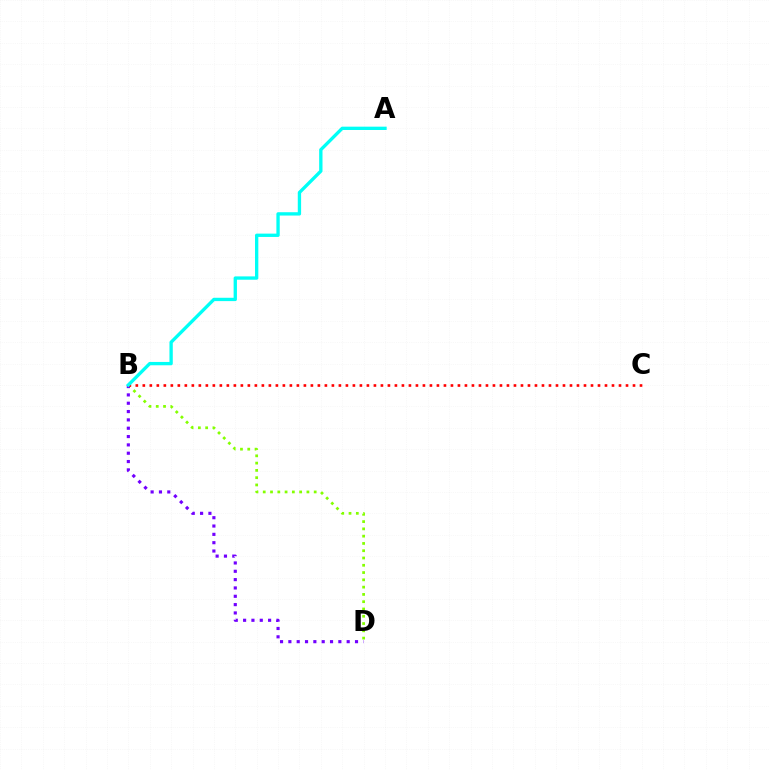{('B', 'D'): [{'color': '#84ff00', 'line_style': 'dotted', 'thickness': 1.98}, {'color': '#7200ff', 'line_style': 'dotted', 'thickness': 2.26}], ('B', 'C'): [{'color': '#ff0000', 'line_style': 'dotted', 'thickness': 1.9}], ('A', 'B'): [{'color': '#00fff6', 'line_style': 'solid', 'thickness': 2.4}]}